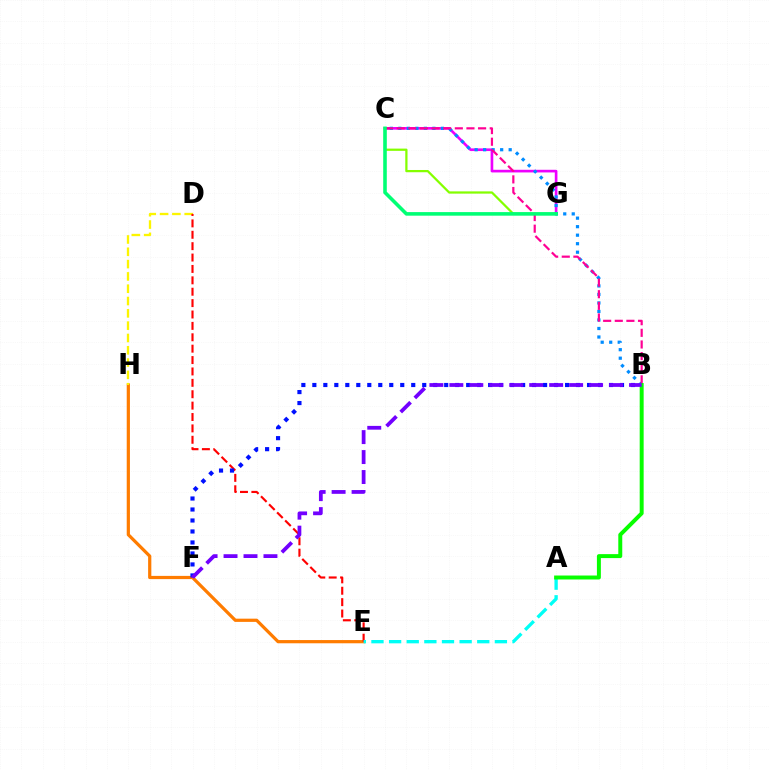{('C', 'G'): [{'color': '#ee00ff', 'line_style': 'solid', 'thickness': 1.91}, {'color': '#84ff00', 'line_style': 'solid', 'thickness': 1.62}, {'color': '#00ff74', 'line_style': 'solid', 'thickness': 2.58}], ('E', 'H'): [{'color': '#ff7c00', 'line_style': 'solid', 'thickness': 2.32}], ('D', 'H'): [{'color': '#fcf500', 'line_style': 'dashed', 'thickness': 1.67}], ('D', 'E'): [{'color': '#ff0000', 'line_style': 'dashed', 'thickness': 1.55}], ('B', 'C'): [{'color': '#008cff', 'line_style': 'dotted', 'thickness': 2.31}, {'color': '#ff0094', 'line_style': 'dashed', 'thickness': 1.58}], ('A', 'E'): [{'color': '#00fff6', 'line_style': 'dashed', 'thickness': 2.4}], ('A', 'B'): [{'color': '#08ff00', 'line_style': 'solid', 'thickness': 2.85}], ('B', 'F'): [{'color': '#0010ff', 'line_style': 'dotted', 'thickness': 2.99}, {'color': '#7200ff', 'line_style': 'dashed', 'thickness': 2.71}]}